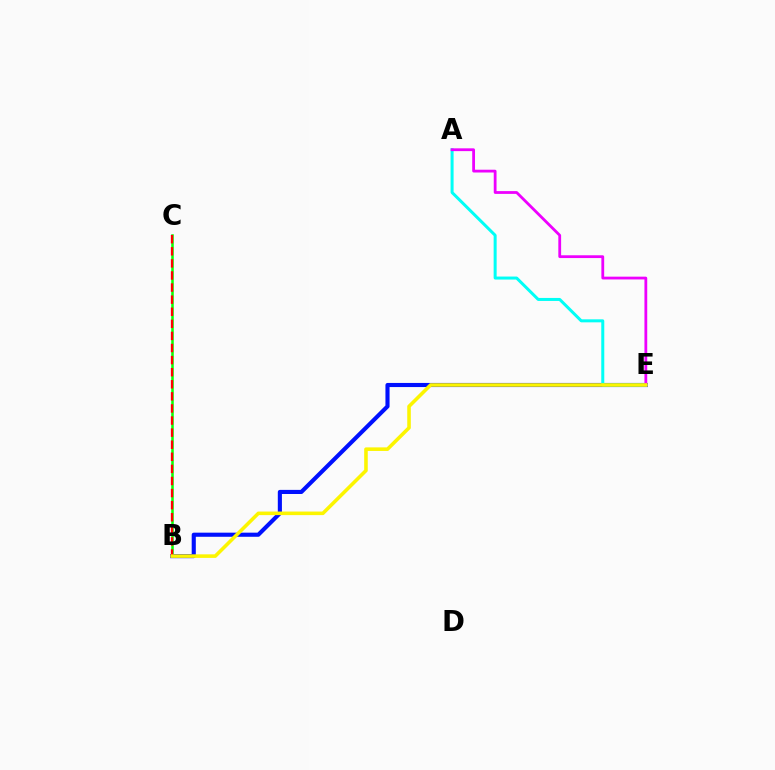{('B', 'C'): [{'color': '#08ff00', 'line_style': 'solid', 'thickness': 1.82}, {'color': '#ff0000', 'line_style': 'dashed', 'thickness': 1.64}], ('B', 'E'): [{'color': '#0010ff', 'line_style': 'solid', 'thickness': 2.96}, {'color': '#fcf500', 'line_style': 'solid', 'thickness': 2.57}], ('A', 'E'): [{'color': '#00fff6', 'line_style': 'solid', 'thickness': 2.16}, {'color': '#ee00ff', 'line_style': 'solid', 'thickness': 2.01}]}